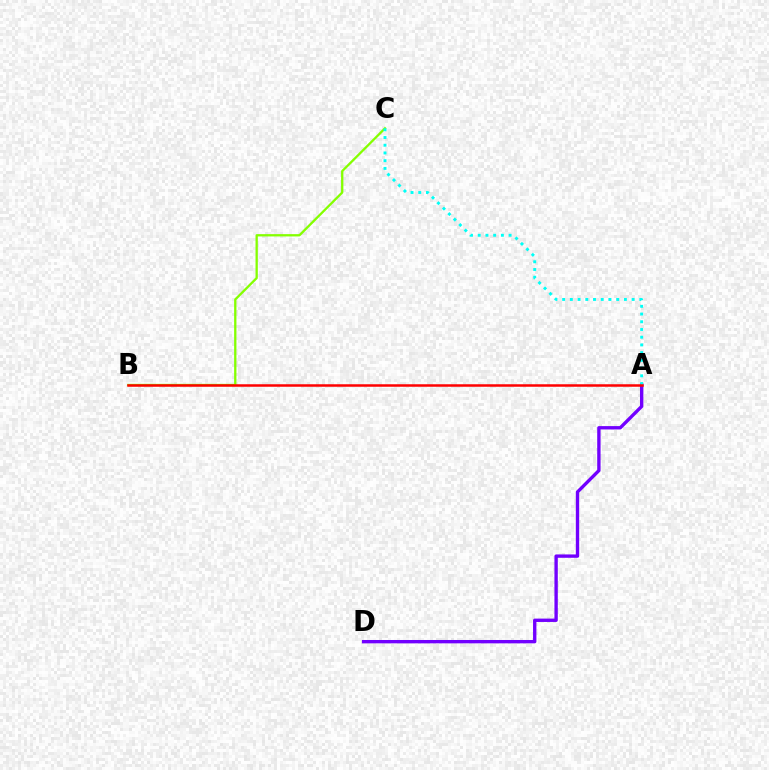{('A', 'D'): [{'color': '#7200ff', 'line_style': 'solid', 'thickness': 2.42}], ('B', 'C'): [{'color': '#84ff00', 'line_style': 'solid', 'thickness': 1.66}], ('A', 'C'): [{'color': '#00fff6', 'line_style': 'dotted', 'thickness': 2.1}], ('A', 'B'): [{'color': '#ff0000', 'line_style': 'solid', 'thickness': 1.8}]}